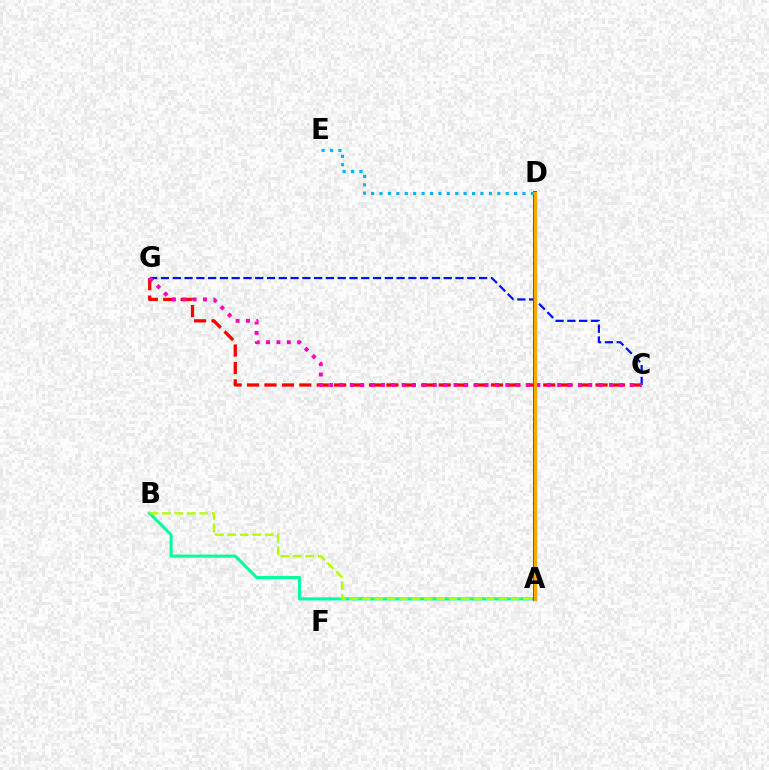{('C', 'G'): [{'color': '#0010ff', 'line_style': 'dashed', 'thickness': 1.6}, {'color': '#ff0000', 'line_style': 'dashed', 'thickness': 2.37}, {'color': '#ff00bd', 'line_style': 'dotted', 'thickness': 2.82}], ('A', 'B'): [{'color': '#00ff9d', 'line_style': 'solid', 'thickness': 2.19}, {'color': '#b3ff00', 'line_style': 'dashed', 'thickness': 1.68}], ('A', 'D'): [{'color': '#9b00ff', 'line_style': 'solid', 'thickness': 2.8}, {'color': '#08ff00', 'line_style': 'dotted', 'thickness': 2.06}, {'color': '#ffa500', 'line_style': 'solid', 'thickness': 2.39}], ('D', 'E'): [{'color': '#00b5ff', 'line_style': 'dotted', 'thickness': 2.29}]}